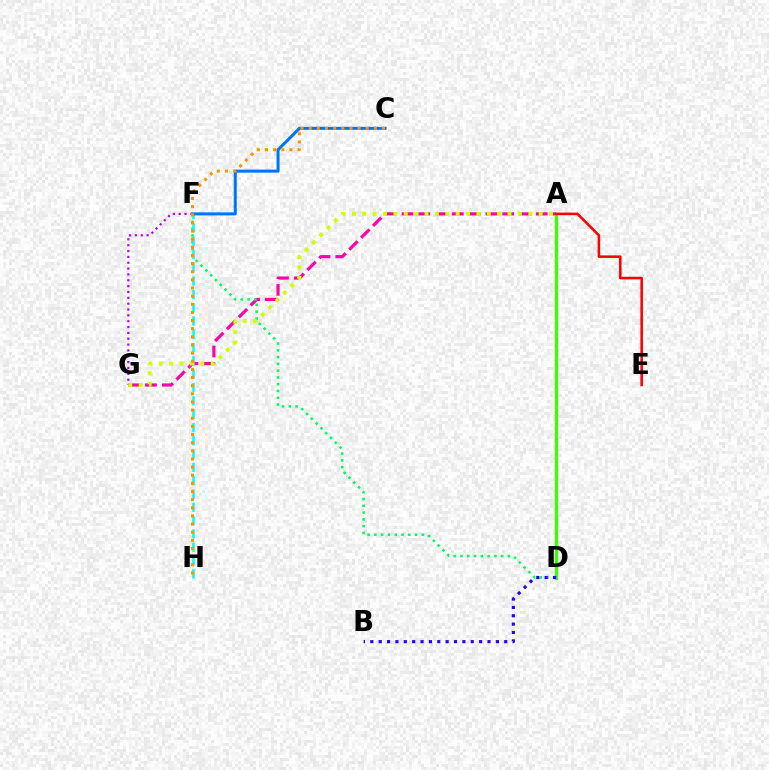{('F', 'G'): [{'color': '#b900ff', 'line_style': 'dotted', 'thickness': 1.59}], ('A', 'G'): [{'color': '#ff00ac', 'line_style': 'dashed', 'thickness': 2.28}, {'color': '#d1ff00', 'line_style': 'dotted', 'thickness': 2.82}], ('D', 'F'): [{'color': '#00ff5c', 'line_style': 'dotted', 'thickness': 1.84}], ('A', 'D'): [{'color': '#3dff00', 'line_style': 'solid', 'thickness': 2.36}], ('F', 'H'): [{'color': '#00fff6', 'line_style': 'dashed', 'thickness': 1.81}], ('A', 'E'): [{'color': '#ff0000', 'line_style': 'solid', 'thickness': 1.84}], ('B', 'D'): [{'color': '#2500ff', 'line_style': 'dotted', 'thickness': 2.27}], ('C', 'F'): [{'color': '#0074ff', 'line_style': 'solid', 'thickness': 2.19}], ('C', 'H'): [{'color': '#ff9400', 'line_style': 'dotted', 'thickness': 2.21}]}